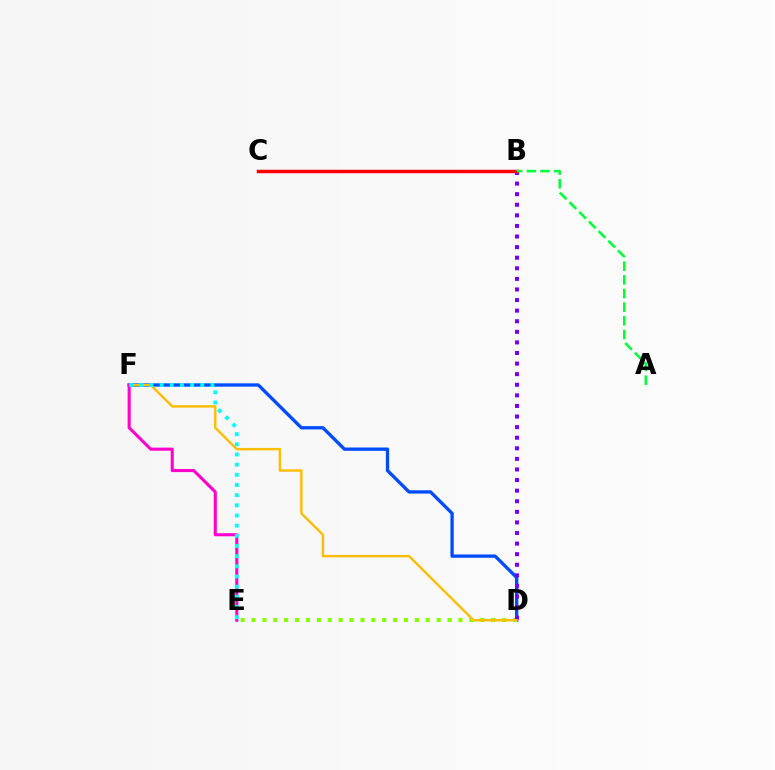{('D', 'F'): [{'color': '#004bff', 'line_style': 'solid', 'thickness': 2.39}, {'color': '#ffbd00', 'line_style': 'solid', 'thickness': 1.73}], ('D', 'E'): [{'color': '#84ff00', 'line_style': 'dotted', 'thickness': 2.96}], ('B', 'D'): [{'color': '#7200ff', 'line_style': 'dotted', 'thickness': 2.88}], ('E', 'F'): [{'color': '#ff00cf', 'line_style': 'solid', 'thickness': 2.22}, {'color': '#00fff6', 'line_style': 'dotted', 'thickness': 2.76}], ('B', 'C'): [{'color': '#ff0000', 'line_style': 'solid', 'thickness': 2.5}], ('A', 'B'): [{'color': '#00ff39', 'line_style': 'dashed', 'thickness': 1.86}]}